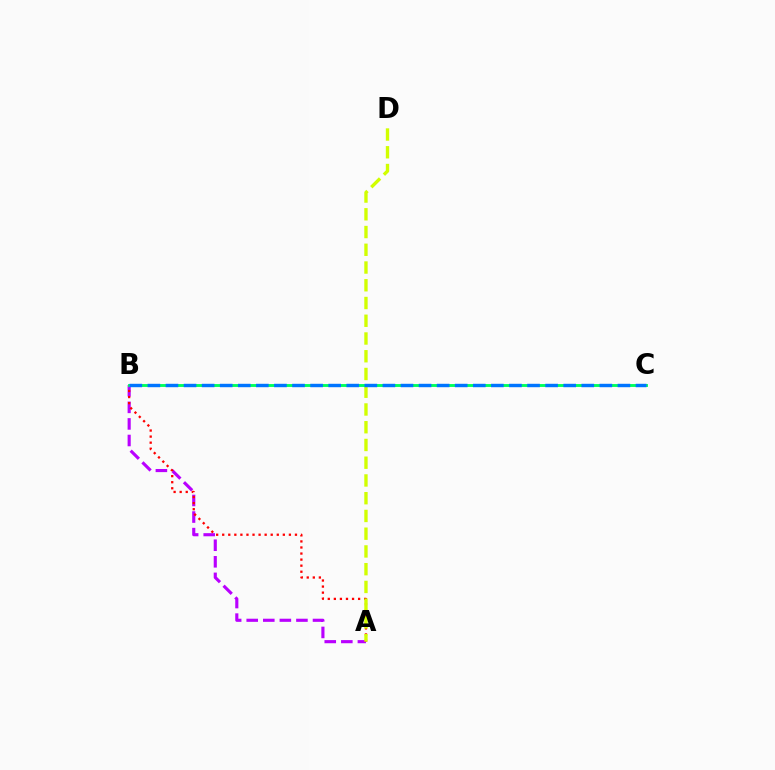{('A', 'B'): [{'color': '#b900ff', 'line_style': 'dashed', 'thickness': 2.25}, {'color': '#ff0000', 'line_style': 'dotted', 'thickness': 1.65}], ('A', 'D'): [{'color': '#d1ff00', 'line_style': 'dashed', 'thickness': 2.41}], ('B', 'C'): [{'color': '#00ff5c', 'line_style': 'solid', 'thickness': 2.08}, {'color': '#0074ff', 'line_style': 'dashed', 'thickness': 2.46}]}